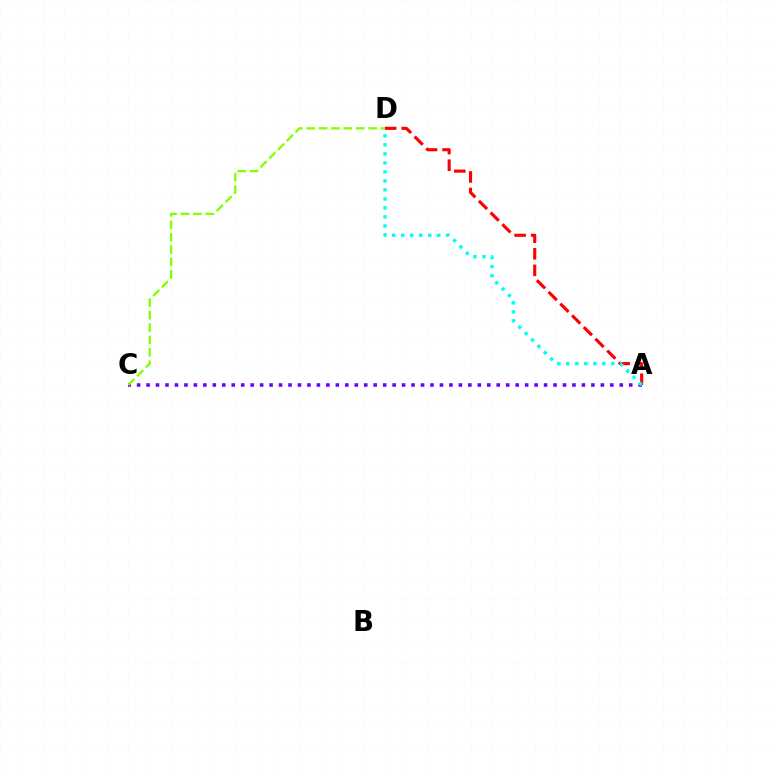{('A', 'C'): [{'color': '#7200ff', 'line_style': 'dotted', 'thickness': 2.57}], ('C', 'D'): [{'color': '#84ff00', 'line_style': 'dashed', 'thickness': 1.68}], ('A', 'D'): [{'color': '#ff0000', 'line_style': 'dashed', 'thickness': 2.25}, {'color': '#00fff6', 'line_style': 'dotted', 'thickness': 2.45}]}